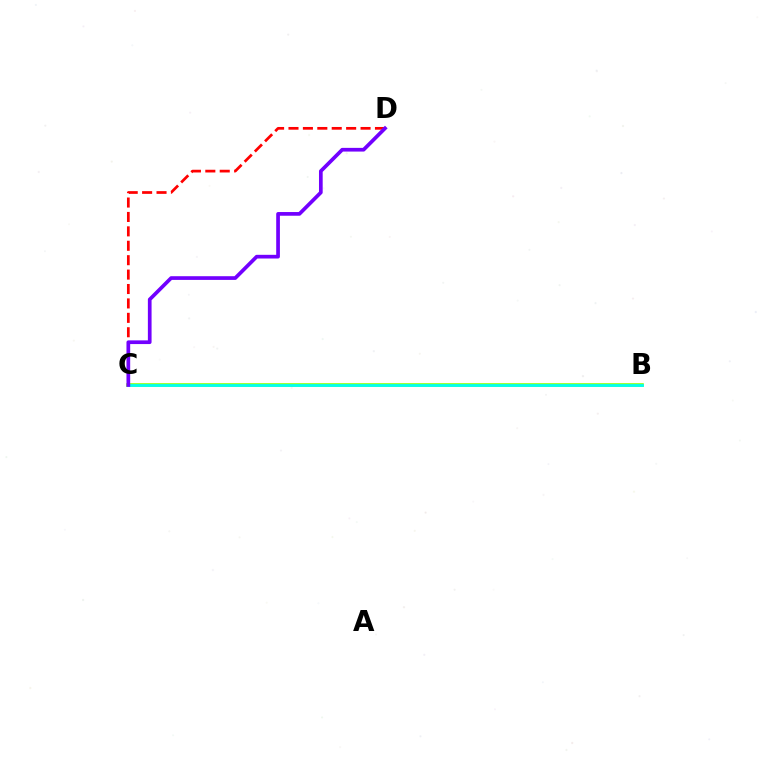{('C', 'D'): [{'color': '#ff0000', 'line_style': 'dashed', 'thickness': 1.96}, {'color': '#7200ff', 'line_style': 'solid', 'thickness': 2.66}], ('B', 'C'): [{'color': '#84ff00', 'line_style': 'solid', 'thickness': 2.57}, {'color': '#00fff6', 'line_style': 'solid', 'thickness': 2.0}]}